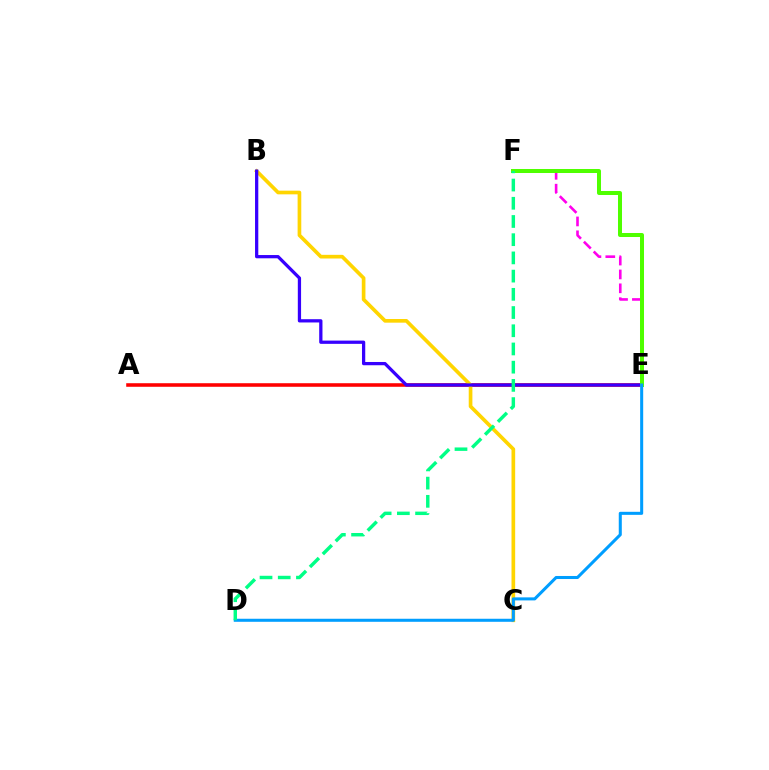{('E', 'F'): [{'color': '#ff00ed', 'line_style': 'dashed', 'thickness': 1.88}, {'color': '#4fff00', 'line_style': 'solid', 'thickness': 2.89}], ('A', 'E'): [{'color': '#ff0000', 'line_style': 'solid', 'thickness': 2.57}], ('B', 'C'): [{'color': '#ffd500', 'line_style': 'solid', 'thickness': 2.64}], ('B', 'E'): [{'color': '#3700ff', 'line_style': 'solid', 'thickness': 2.35}], ('D', 'E'): [{'color': '#009eff', 'line_style': 'solid', 'thickness': 2.19}], ('D', 'F'): [{'color': '#00ff86', 'line_style': 'dashed', 'thickness': 2.47}]}